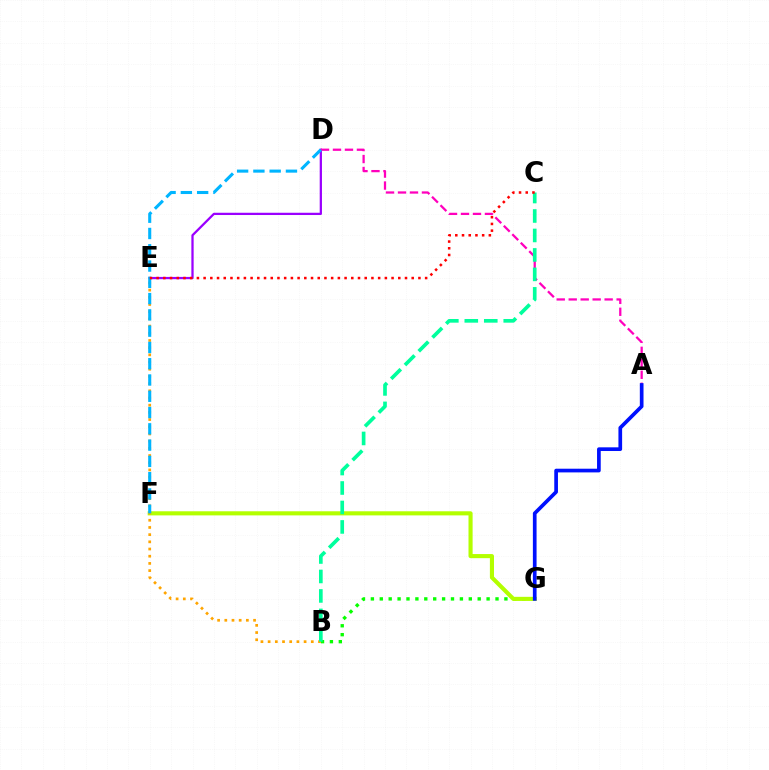{('B', 'G'): [{'color': '#08ff00', 'line_style': 'dotted', 'thickness': 2.42}], ('D', 'E'): [{'color': '#9b00ff', 'line_style': 'solid', 'thickness': 1.63}], ('A', 'D'): [{'color': '#ff00bd', 'line_style': 'dashed', 'thickness': 1.63}], ('F', 'G'): [{'color': '#b3ff00', 'line_style': 'solid', 'thickness': 2.96}], ('B', 'E'): [{'color': '#ffa500', 'line_style': 'dotted', 'thickness': 1.95}], ('B', 'C'): [{'color': '#00ff9d', 'line_style': 'dashed', 'thickness': 2.64}], ('D', 'F'): [{'color': '#00b5ff', 'line_style': 'dashed', 'thickness': 2.21}], ('C', 'E'): [{'color': '#ff0000', 'line_style': 'dotted', 'thickness': 1.82}], ('A', 'G'): [{'color': '#0010ff', 'line_style': 'solid', 'thickness': 2.66}]}